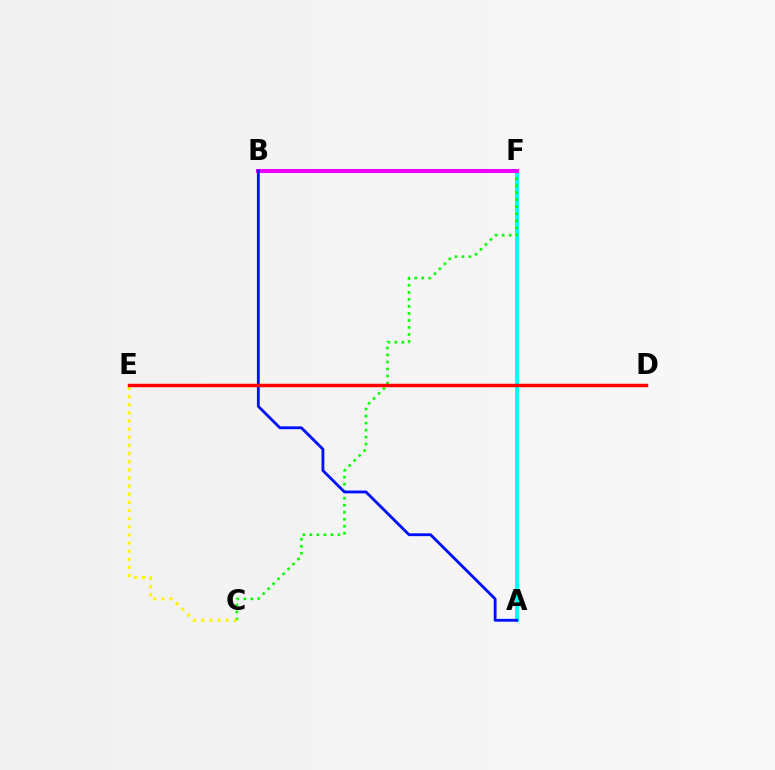{('A', 'F'): [{'color': '#00fff6', 'line_style': 'solid', 'thickness': 2.84}], ('C', 'F'): [{'color': '#08ff00', 'line_style': 'dotted', 'thickness': 1.9}], ('B', 'F'): [{'color': '#ee00ff', 'line_style': 'solid', 'thickness': 2.91}], ('C', 'E'): [{'color': '#fcf500', 'line_style': 'dotted', 'thickness': 2.21}], ('A', 'B'): [{'color': '#0010ff', 'line_style': 'solid', 'thickness': 2.04}], ('D', 'E'): [{'color': '#ff0000', 'line_style': 'solid', 'thickness': 2.48}]}